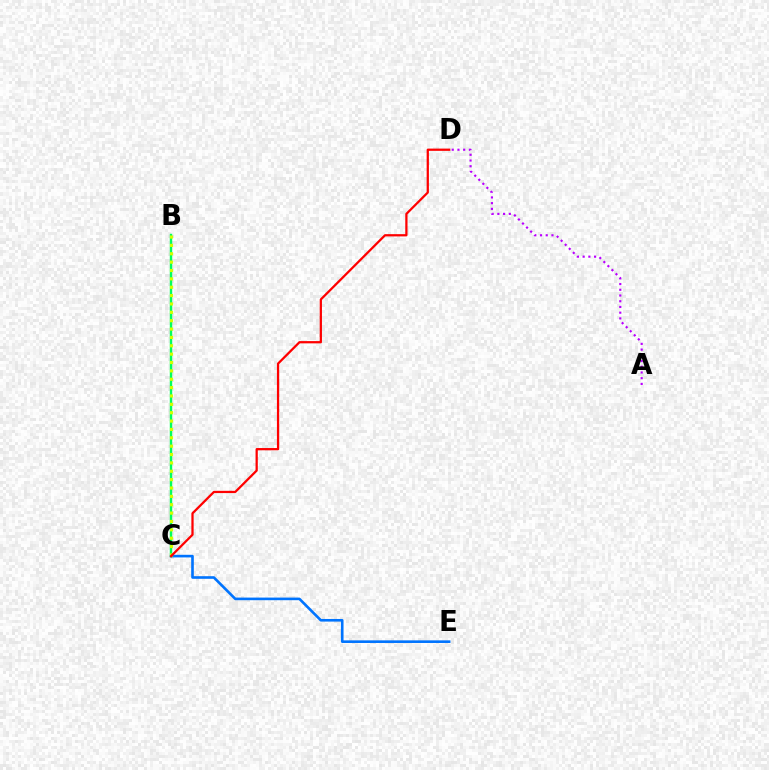{('C', 'E'): [{'color': '#0074ff', 'line_style': 'solid', 'thickness': 1.89}], ('B', 'C'): [{'color': '#00ff5c', 'line_style': 'solid', 'thickness': 1.74}, {'color': '#d1ff00', 'line_style': 'dotted', 'thickness': 2.27}], ('A', 'D'): [{'color': '#b900ff', 'line_style': 'dotted', 'thickness': 1.55}], ('C', 'D'): [{'color': '#ff0000', 'line_style': 'solid', 'thickness': 1.62}]}